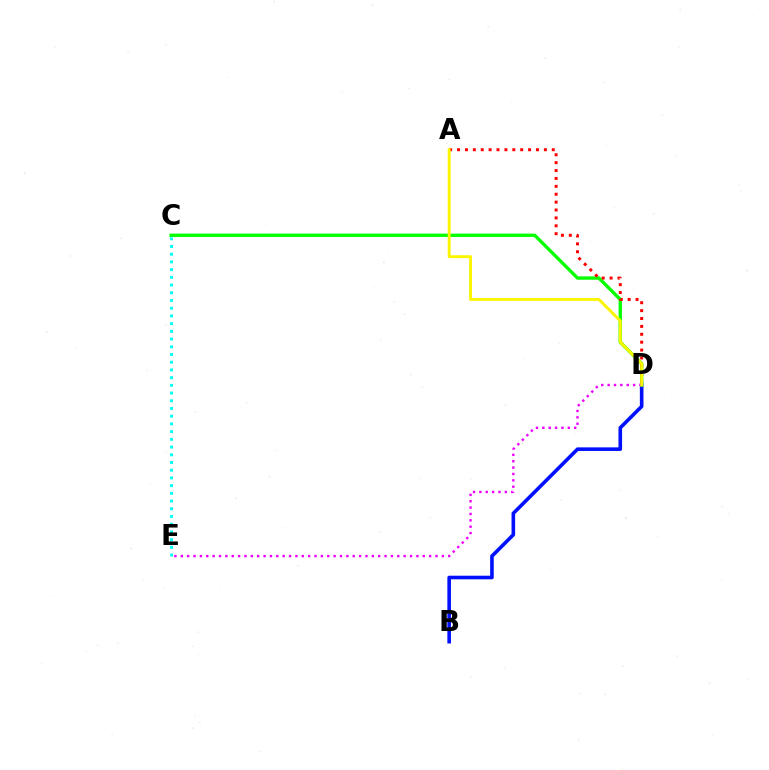{('C', 'E'): [{'color': '#00fff6', 'line_style': 'dotted', 'thickness': 2.1}], ('B', 'D'): [{'color': '#0010ff', 'line_style': 'solid', 'thickness': 2.59}], ('C', 'D'): [{'color': '#08ff00', 'line_style': 'solid', 'thickness': 2.43}], ('A', 'D'): [{'color': '#ff0000', 'line_style': 'dotted', 'thickness': 2.14}, {'color': '#fcf500', 'line_style': 'solid', 'thickness': 2.09}], ('D', 'E'): [{'color': '#ee00ff', 'line_style': 'dotted', 'thickness': 1.73}]}